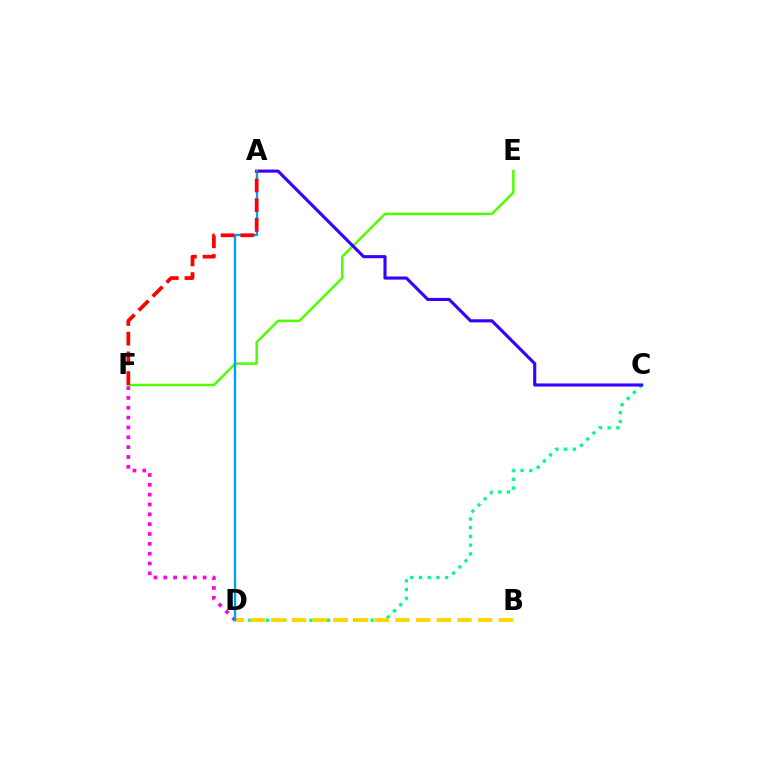{('C', 'D'): [{'color': '#00ff86', 'line_style': 'dotted', 'thickness': 2.37}], ('E', 'F'): [{'color': '#4fff00', 'line_style': 'solid', 'thickness': 1.79}], ('B', 'D'): [{'color': '#ffd500', 'line_style': 'dashed', 'thickness': 2.81}], ('A', 'C'): [{'color': '#3700ff', 'line_style': 'solid', 'thickness': 2.24}], ('D', 'F'): [{'color': '#ff00ed', 'line_style': 'dotted', 'thickness': 2.67}], ('A', 'D'): [{'color': '#009eff', 'line_style': 'solid', 'thickness': 1.69}], ('A', 'F'): [{'color': '#ff0000', 'line_style': 'dashed', 'thickness': 2.68}]}